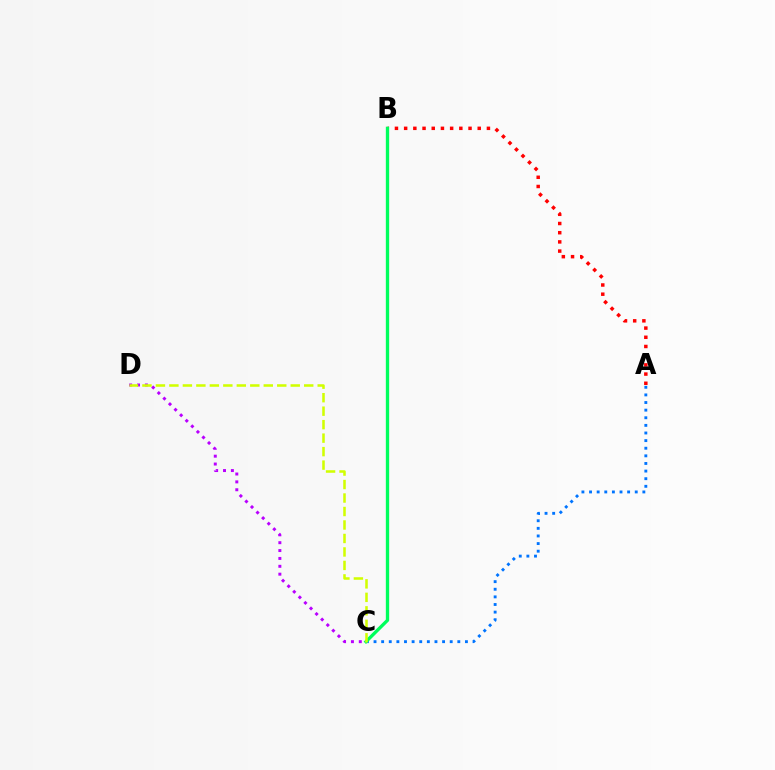{('A', 'B'): [{'color': '#ff0000', 'line_style': 'dotted', 'thickness': 2.5}], ('A', 'C'): [{'color': '#0074ff', 'line_style': 'dotted', 'thickness': 2.07}], ('B', 'C'): [{'color': '#00ff5c', 'line_style': 'solid', 'thickness': 2.39}], ('C', 'D'): [{'color': '#b900ff', 'line_style': 'dotted', 'thickness': 2.14}, {'color': '#d1ff00', 'line_style': 'dashed', 'thickness': 1.83}]}